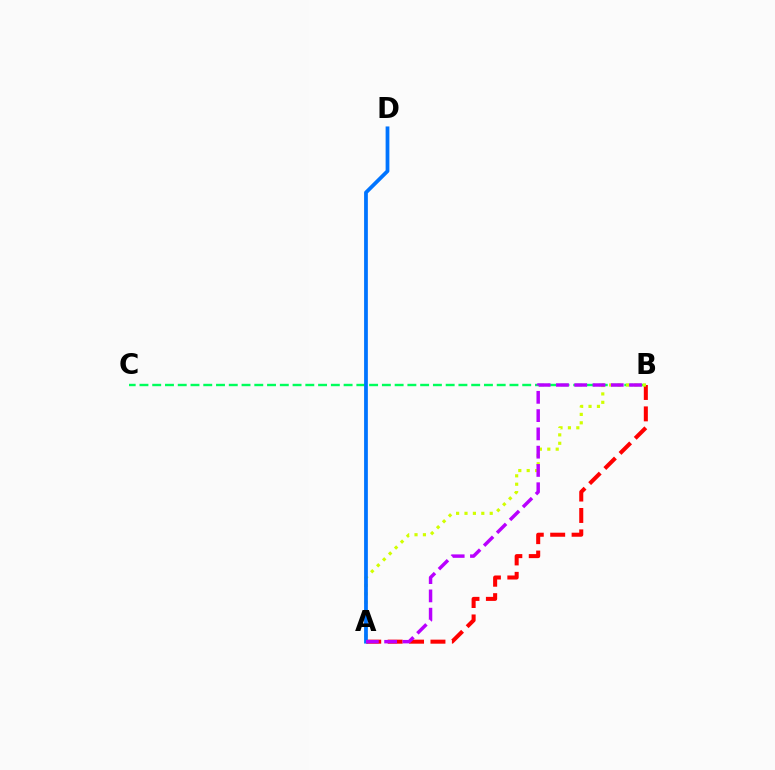{('A', 'B'): [{'color': '#ff0000', 'line_style': 'dashed', 'thickness': 2.91}, {'color': '#d1ff00', 'line_style': 'dotted', 'thickness': 2.28}, {'color': '#b900ff', 'line_style': 'dashed', 'thickness': 2.48}], ('B', 'C'): [{'color': '#00ff5c', 'line_style': 'dashed', 'thickness': 1.73}], ('A', 'D'): [{'color': '#0074ff', 'line_style': 'solid', 'thickness': 2.7}]}